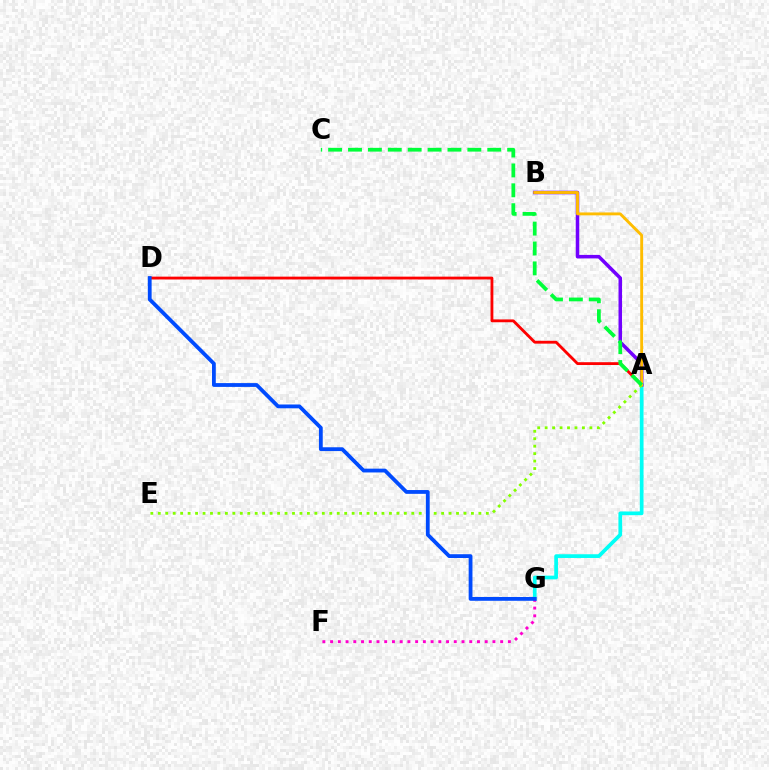{('A', 'G'): [{'color': '#00fff6', 'line_style': 'solid', 'thickness': 2.68}], ('F', 'G'): [{'color': '#ff00cf', 'line_style': 'dotted', 'thickness': 2.1}], ('A', 'D'): [{'color': '#ff0000', 'line_style': 'solid', 'thickness': 2.03}], ('A', 'B'): [{'color': '#7200ff', 'line_style': 'solid', 'thickness': 2.54}, {'color': '#ffbd00', 'line_style': 'solid', 'thickness': 2.08}], ('A', 'E'): [{'color': '#84ff00', 'line_style': 'dotted', 'thickness': 2.03}], ('D', 'G'): [{'color': '#004bff', 'line_style': 'solid', 'thickness': 2.74}], ('A', 'C'): [{'color': '#00ff39', 'line_style': 'dashed', 'thickness': 2.7}]}